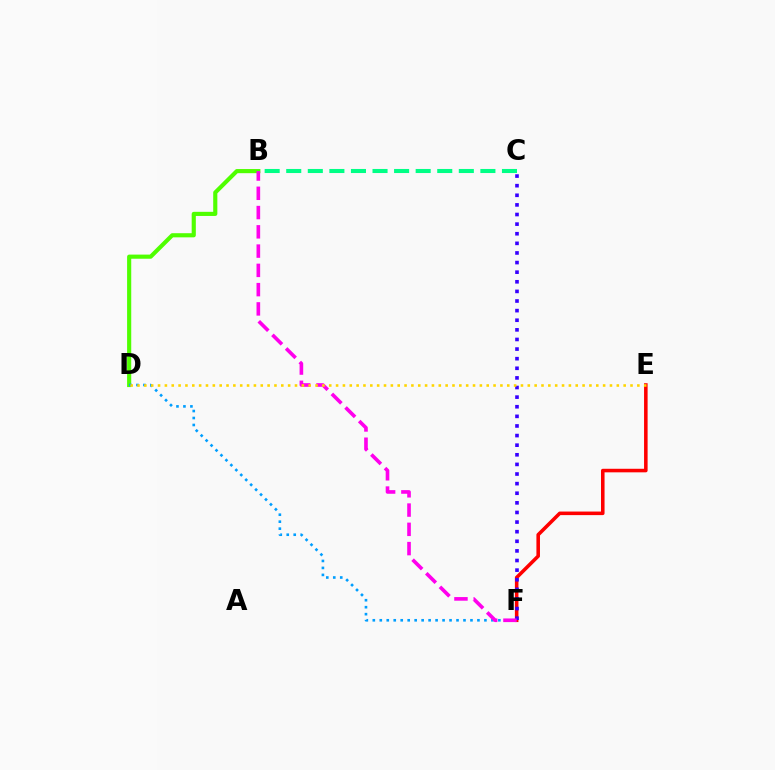{('B', 'D'): [{'color': '#4fff00', 'line_style': 'solid', 'thickness': 2.98}], ('D', 'F'): [{'color': '#009eff', 'line_style': 'dotted', 'thickness': 1.9}], ('E', 'F'): [{'color': '#ff0000', 'line_style': 'solid', 'thickness': 2.56}], ('C', 'F'): [{'color': '#3700ff', 'line_style': 'dotted', 'thickness': 2.61}], ('B', 'F'): [{'color': '#ff00ed', 'line_style': 'dashed', 'thickness': 2.62}], ('B', 'C'): [{'color': '#00ff86', 'line_style': 'dashed', 'thickness': 2.93}], ('D', 'E'): [{'color': '#ffd500', 'line_style': 'dotted', 'thickness': 1.86}]}